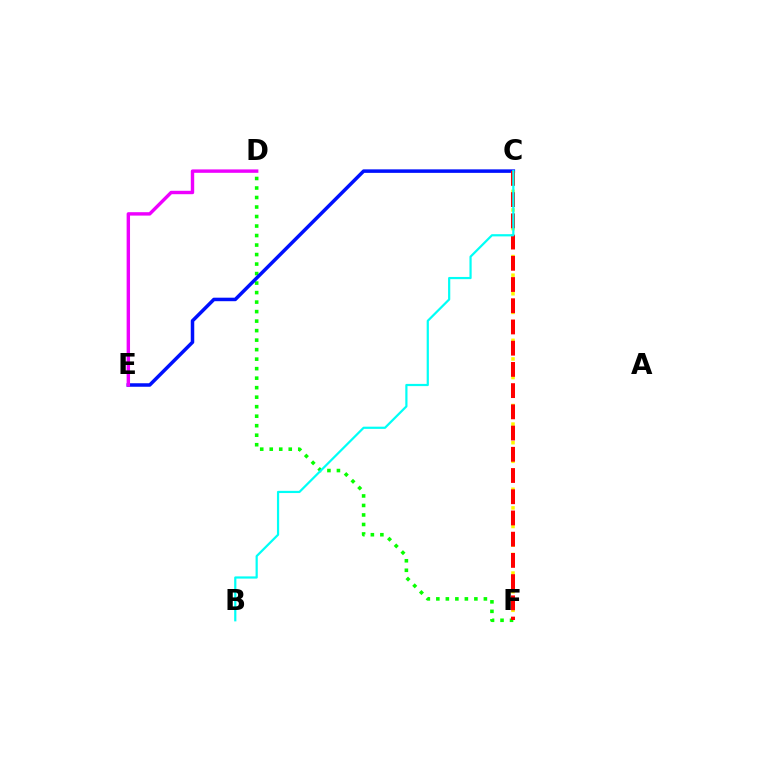{('D', 'F'): [{'color': '#08ff00', 'line_style': 'dotted', 'thickness': 2.58}], ('C', 'E'): [{'color': '#0010ff', 'line_style': 'solid', 'thickness': 2.53}], ('C', 'F'): [{'color': '#fcf500', 'line_style': 'dotted', 'thickness': 2.53}, {'color': '#ff0000', 'line_style': 'dashed', 'thickness': 2.88}], ('B', 'C'): [{'color': '#00fff6', 'line_style': 'solid', 'thickness': 1.59}], ('D', 'E'): [{'color': '#ee00ff', 'line_style': 'solid', 'thickness': 2.45}]}